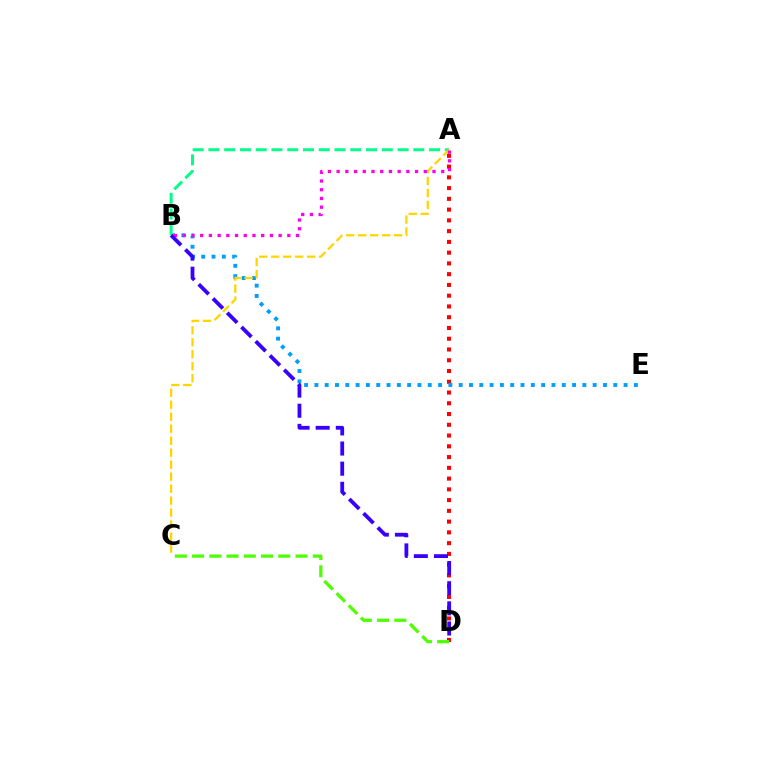{('A', 'D'): [{'color': '#ff0000', 'line_style': 'dotted', 'thickness': 2.92}], ('B', 'E'): [{'color': '#009eff', 'line_style': 'dotted', 'thickness': 2.8}], ('A', 'B'): [{'color': '#00ff86', 'line_style': 'dashed', 'thickness': 2.14}, {'color': '#ff00ed', 'line_style': 'dotted', 'thickness': 2.37}], ('A', 'C'): [{'color': '#ffd500', 'line_style': 'dashed', 'thickness': 1.63}], ('C', 'D'): [{'color': '#4fff00', 'line_style': 'dashed', 'thickness': 2.34}], ('B', 'D'): [{'color': '#3700ff', 'line_style': 'dashed', 'thickness': 2.74}]}